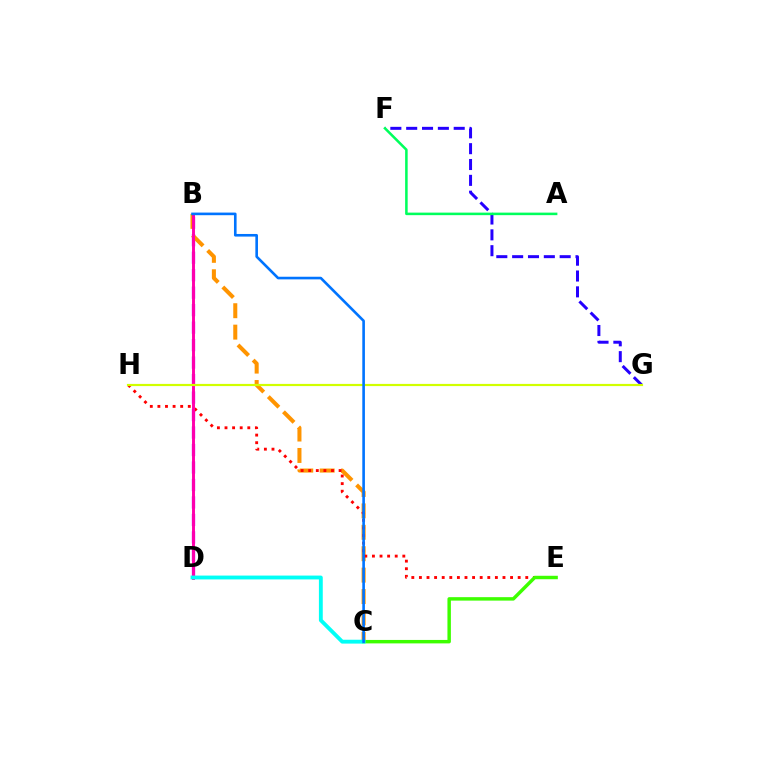{('B', 'D'): [{'color': '#b900ff', 'line_style': 'dashed', 'thickness': 2.38}, {'color': '#ff00ac', 'line_style': 'solid', 'thickness': 2.11}], ('B', 'C'): [{'color': '#ff9400', 'line_style': 'dashed', 'thickness': 2.91}, {'color': '#0074ff', 'line_style': 'solid', 'thickness': 1.89}], ('E', 'H'): [{'color': '#ff0000', 'line_style': 'dotted', 'thickness': 2.06}], ('F', 'G'): [{'color': '#2500ff', 'line_style': 'dashed', 'thickness': 2.15}], ('G', 'H'): [{'color': '#d1ff00', 'line_style': 'solid', 'thickness': 1.58}], ('A', 'F'): [{'color': '#00ff5c', 'line_style': 'solid', 'thickness': 1.83}], ('C', 'E'): [{'color': '#3dff00', 'line_style': 'solid', 'thickness': 2.48}], ('C', 'D'): [{'color': '#00fff6', 'line_style': 'solid', 'thickness': 2.77}]}